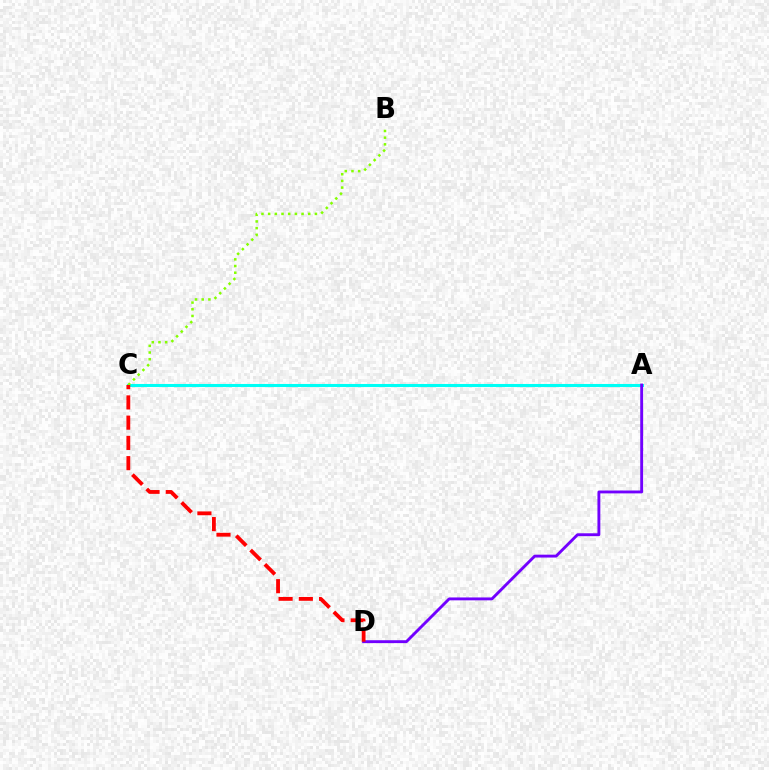{('A', 'C'): [{'color': '#00fff6', 'line_style': 'solid', 'thickness': 2.21}], ('B', 'C'): [{'color': '#84ff00', 'line_style': 'dotted', 'thickness': 1.82}], ('A', 'D'): [{'color': '#7200ff', 'line_style': 'solid', 'thickness': 2.07}], ('C', 'D'): [{'color': '#ff0000', 'line_style': 'dashed', 'thickness': 2.75}]}